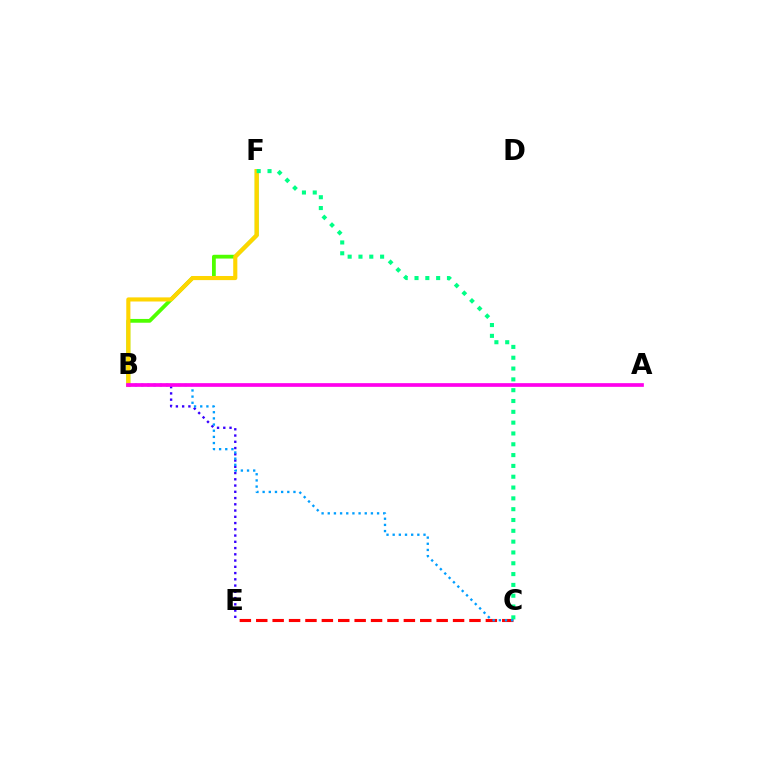{('C', 'E'): [{'color': '#ff0000', 'line_style': 'dashed', 'thickness': 2.23}], ('B', 'F'): [{'color': '#4fff00', 'line_style': 'solid', 'thickness': 2.73}, {'color': '#ffd500', 'line_style': 'solid', 'thickness': 2.97}], ('B', 'E'): [{'color': '#3700ff', 'line_style': 'dotted', 'thickness': 1.7}], ('C', 'F'): [{'color': '#00ff86', 'line_style': 'dotted', 'thickness': 2.94}], ('B', 'C'): [{'color': '#009eff', 'line_style': 'dotted', 'thickness': 1.68}], ('A', 'B'): [{'color': '#ff00ed', 'line_style': 'solid', 'thickness': 2.66}]}